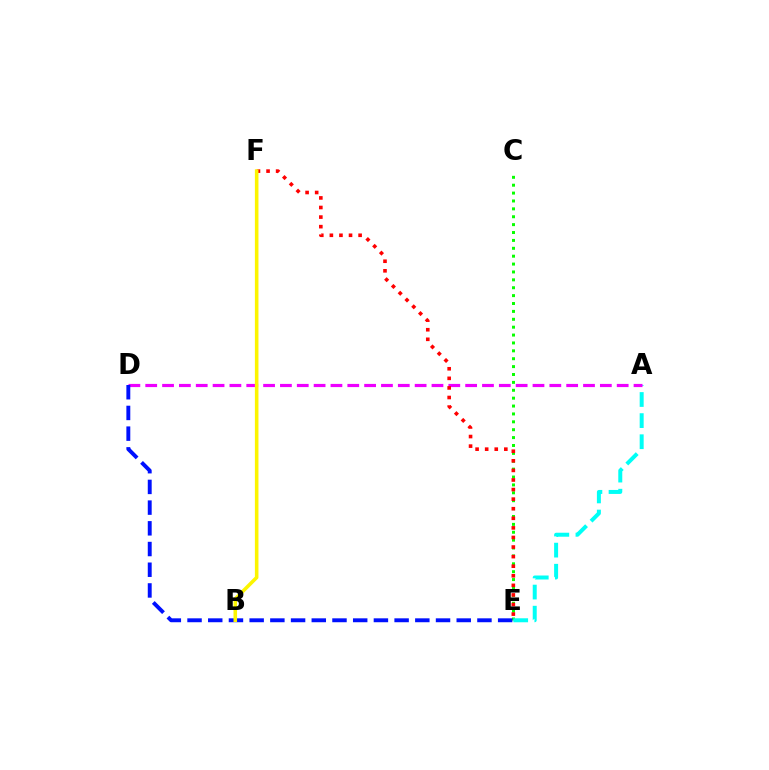{('C', 'E'): [{'color': '#08ff00', 'line_style': 'dotted', 'thickness': 2.14}], ('A', 'E'): [{'color': '#00fff6', 'line_style': 'dashed', 'thickness': 2.87}], ('A', 'D'): [{'color': '#ee00ff', 'line_style': 'dashed', 'thickness': 2.29}], ('E', 'F'): [{'color': '#ff0000', 'line_style': 'dotted', 'thickness': 2.6}], ('D', 'E'): [{'color': '#0010ff', 'line_style': 'dashed', 'thickness': 2.81}], ('B', 'F'): [{'color': '#fcf500', 'line_style': 'solid', 'thickness': 2.57}]}